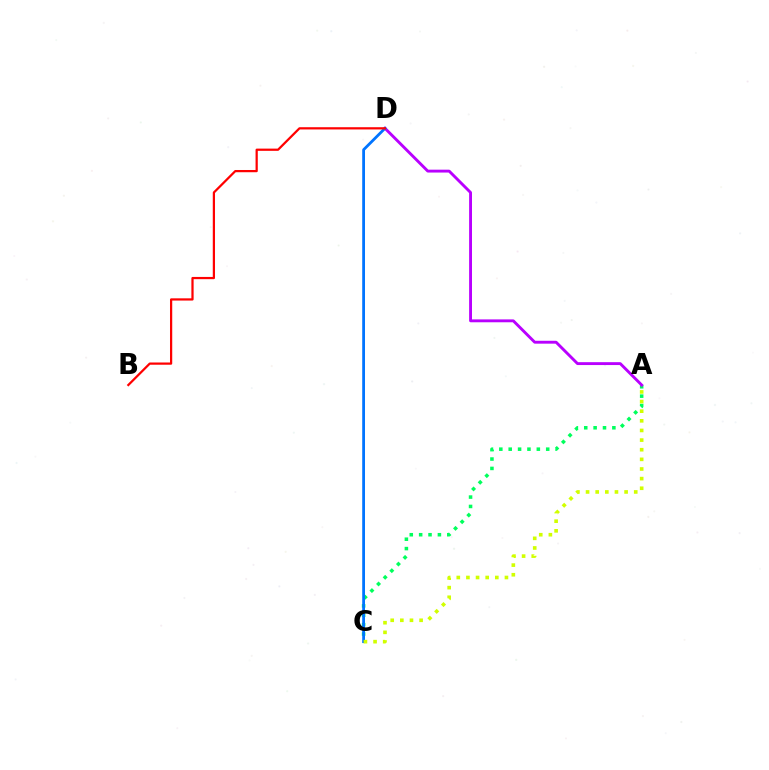{('A', 'C'): [{'color': '#00ff5c', 'line_style': 'dotted', 'thickness': 2.55}, {'color': '#d1ff00', 'line_style': 'dotted', 'thickness': 2.62}], ('A', 'D'): [{'color': '#b900ff', 'line_style': 'solid', 'thickness': 2.07}], ('C', 'D'): [{'color': '#0074ff', 'line_style': 'solid', 'thickness': 2.01}], ('B', 'D'): [{'color': '#ff0000', 'line_style': 'solid', 'thickness': 1.61}]}